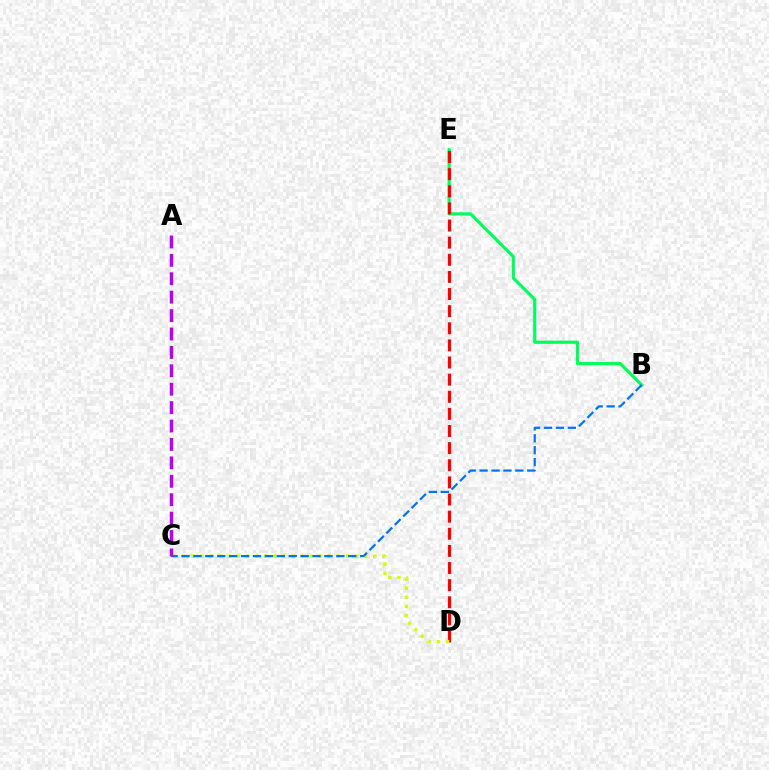{('B', 'E'): [{'color': '#00ff5c', 'line_style': 'solid', 'thickness': 2.28}], ('D', 'E'): [{'color': '#ff0000', 'line_style': 'dashed', 'thickness': 2.33}], ('C', 'D'): [{'color': '#d1ff00', 'line_style': 'dotted', 'thickness': 2.47}], ('B', 'C'): [{'color': '#0074ff', 'line_style': 'dashed', 'thickness': 1.62}], ('A', 'C'): [{'color': '#b900ff', 'line_style': 'dashed', 'thickness': 2.5}]}